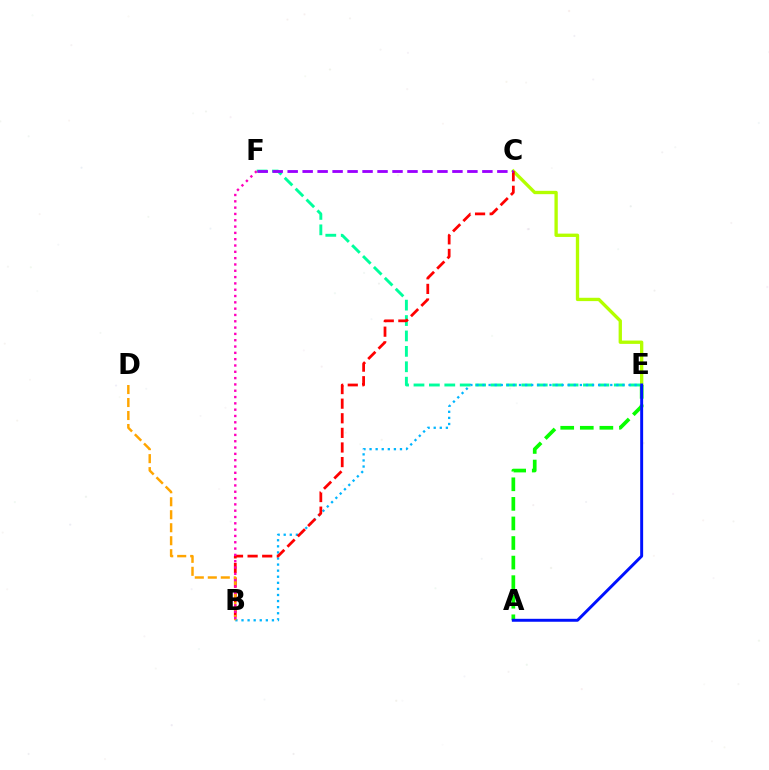{('C', 'E'): [{'color': '#b3ff00', 'line_style': 'solid', 'thickness': 2.39}], ('E', 'F'): [{'color': '#00ff9d', 'line_style': 'dashed', 'thickness': 2.09}], ('B', 'E'): [{'color': '#00b5ff', 'line_style': 'dotted', 'thickness': 1.65}], ('B', 'C'): [{'color': '#ff0000', 'line_style': 'dashed', 'thickness': 1.98}], ('B', 'D'): [{'color': '#ffa500', 'line_style': 'dashed', 'thickness': 1.77}], ('A', 'E'): [{'color': '#08ff00', 'line_style': 'dashed', 'thickness': 2.66}, {'color': '#0010ff', 'line_style': 'solid', 'thickness': 2.12}], ('C', 'F'): [{'color': '#9b00ff', 'line_style': 'dashed', 'thickness': 2.03}], ('B', 'F'): [{'color': '#ff00bd', 'line_style': 'dotted', 'thickness': 1.72}]}